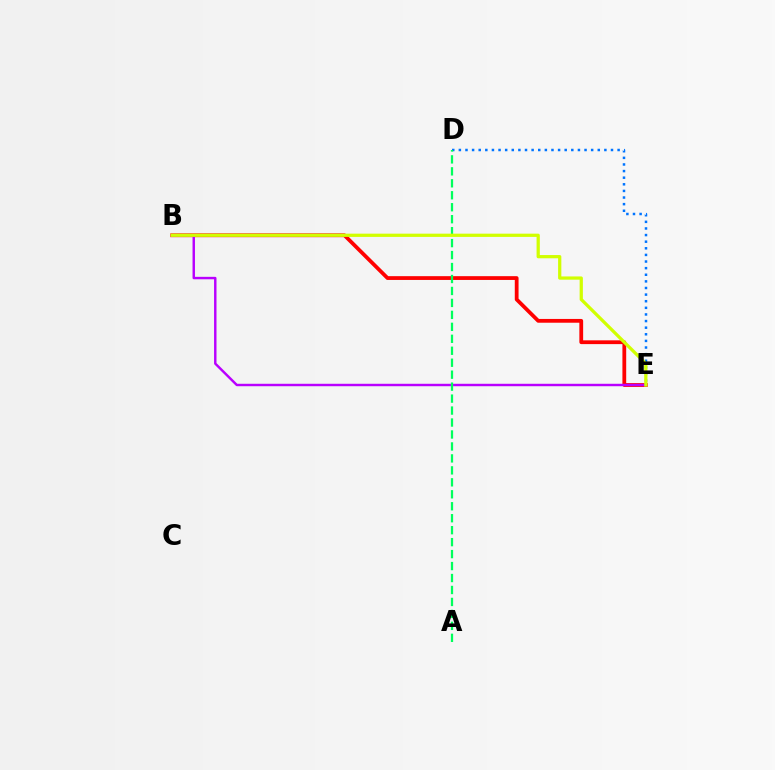{('B', 'E'): [{'color': '#ff0000', 'line_style': 'solid', 'thickness': 2.72}, {'color': '#b900ff', 'line_style': 'solid', 'thickness': 1.76}, {'color': '#d1ff00', 'line_style': 'solid', 'thickness': 2.33}], ('D', 'E'): [{'color': '#0074ff', 'line_style': 'dotted', 'thickness': 1.8}], ('A', 'D'): [{'color': '#00ff5c', 'line_style': 'dashed', 'thickness': 1.62}]}